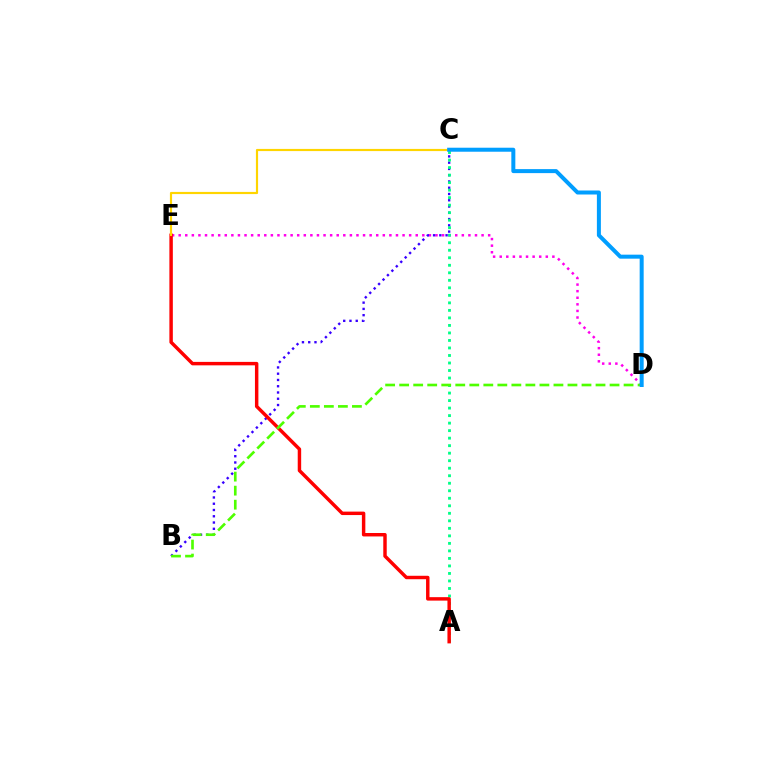{('D', 'E'): [{'color': '#ff00ed', 'line_style': 'dotted', 'thickness': 1.79}], ('B', 'C'): [{'color': '#3700ff', 'line_style': 'dotted', 'thickness': 1.7}], ('A', 'C'): [{'color': '#00ff86', 'line_style': 'dotted', 'thickness': 2.04}], ('A', 'E'): [{'color': '#ff0000', 'line_style': 'solid', 'thickness': 2.48}], ('B', 'D'): [{'color': '#4fff00', 'line_style': 'dashed', 'thickness': 1.91}], ('C', 'E'): [{'color': '#ffd500', 'line_style': 'solid', 'thickness': 1.56}], ('C', 'D'): [{'color': '#009eff', 'line_style': 'solid', 'thickness': 2.88}]}